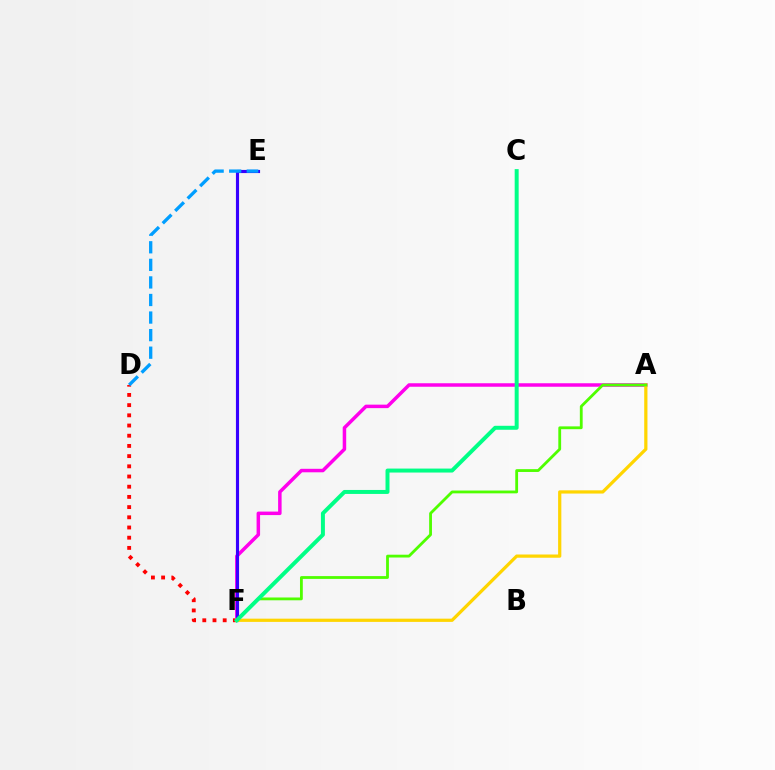{('D', 'F'): [{'color': '#ff0000', 'line_style': 'dotted', 'thickness': 2.77}], ('A', 'F'): [{'color': '#ff00ed', 'line_style': 'solid', 'thickness': 2.51}, {'color': '#ffd500', 'line_style': 'solid', 'thickness': 2.32}, {'color': '#4fff00', 'line_style': 'solid', 'thickness': 2.02}], ('E', 'F'): [{'color': '#3700ff', 'line_style': 'solid', 'thickness': 2.25}], ('C', 'F'): [{'color': '#00ff86', 'line_style': 'solid', 'thickness': 2.86}], ('D', 'E'): [{'color': '#009eff', 'line_style': 'dashed', 'thickness': 2.39}]}